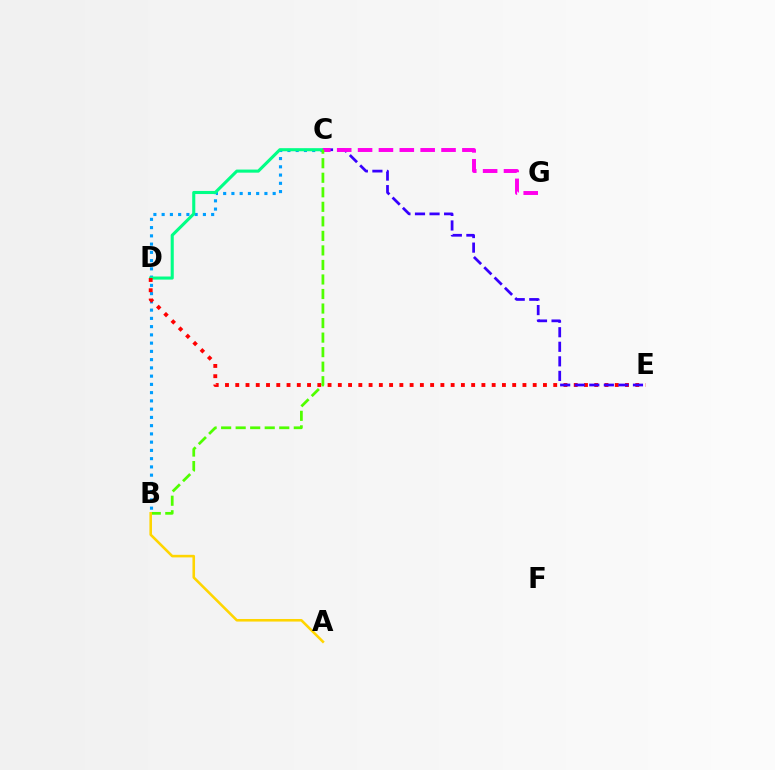{('B', 'C'): [{'color': '#009eff', 'line_style': 'dotted', 'thickness': 2.24}, {'color': '#4fff00', 'line_style': 'dashed', 'thickness': 1.97}], ('C', 'D'): [{'color': '#00ff86', 'line_style': 'solid', 'thickness': 2.22}], ('D', 'E'): [{'color': '#ff0000', 'line_style': 'dotted', 'thickness': 2.79}], ('C', 'E'): [{'color': '#3700ff', 'line_style': 'dashed', 'thickness': 1.98}], ('C', 'G'): [{'color': '#ff00ed', 'line_style': 'dashed', 'thickness': 2.83}], ('A', 'B'): [{'color': '#ffd500', 'line_style': 'solid', 'thickness': 1.86}]}